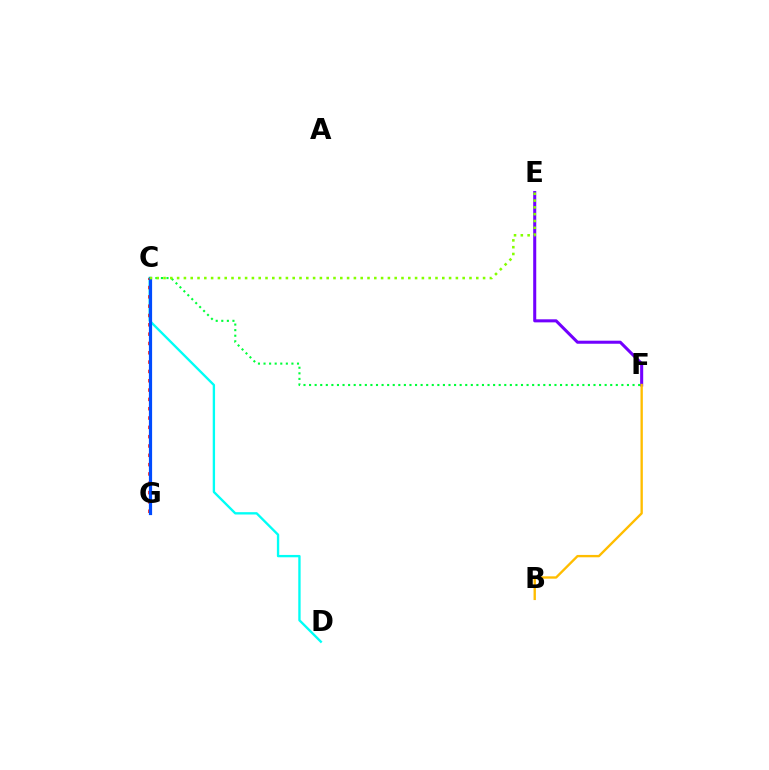{('E', 'F'): [{'color': '#7200ff', 'line_style': 'solid', 'thickness': 2.2}], ('C', 'G'): [{'color': '#ff00cf', 'line_style': 'dashed', 'thickness': 2.13}, {'color': '#ff0000', 'line_style': 'dotted', 'thickness': 2.53}, {'color': '#004bff', 'line_style': 'solid', 'thickness': 2.31}], ('C', 'D'): [{'color': '#00fff6', 'line_style': 'solid', 'thickness': 1.69}], ('B', 'F'): [{'color': '#ffbd00', 'line_style': 'solid', 'thickness': 1.7}], ('C', 'F'): [{'color': '#00ff39', 'line_style': 'dotted', 'thickness': 1.52}], ('C', 'E'): [{'color': '#84ff00', 'line_style': 'dotted', 'thickness': 1.85}]}